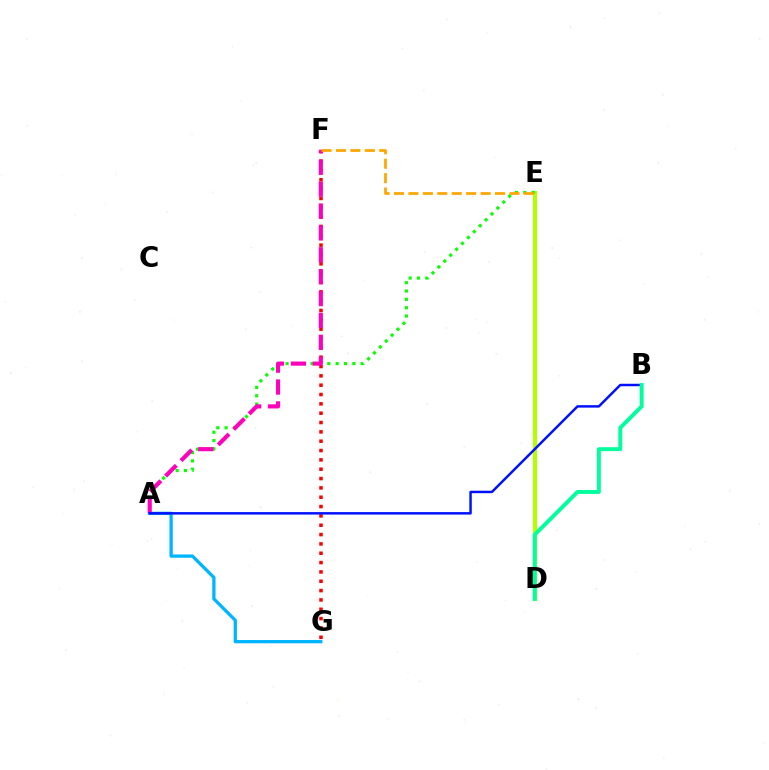{('A', 'G'): [{'color': '#00b5ff', 'line_style': 'solid', 'thickness': 2.35}], ('D', 'E'): [{'color': '#9b00ff', 'line_style': 'dashed', 'thickness': 2.12}, {'color': '#b3ff00', 'line_style': 'solid', 'thickness': 2.98}], ('A', 'E'): [{'color': '#08ff00', 'line_style': 'dotted', 'thickness': 2.27}], ('F', 'G'): [{'color': '#ff0000', 'line_style': 'dotted', 'thickness': 2.54}], ('A', 'F'): [{'color': '#ff00bd', 'line_style': 'dashed', 'thickness': 2.97}], ('E', 'F'): [{'color': '#ffa500', 'line_style': 'dashed', 'thickness': 1.96}], ('A', 'B'): [{'color': '#0010ff', 'line_style': 'solid', 'thickness': 1.77}], ('B', 'D'): [{'color': '#00ff9d', 'line_style': 'solid', 'thickness': 2.83}]}